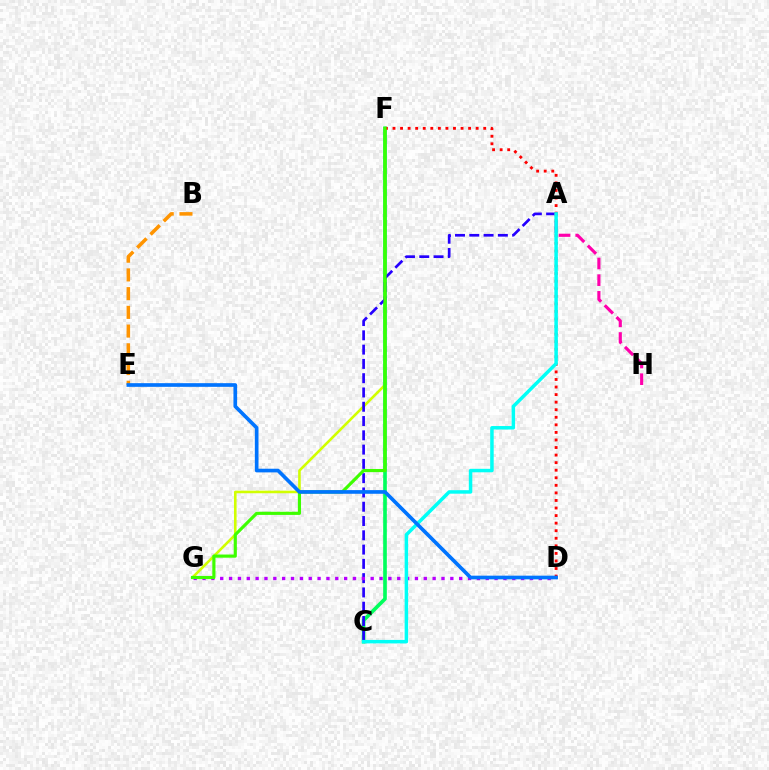{('F', 'G'): [{'color': '#d1ff00', 'line_style': 'solid', 'thickness': 1.87}, {'color': '#3dff00', 'line_style': 'solid', 'thickness': 2.27}], ('C', 'F'): [{'color': '#00ff5c', 'line_style': 'solid', 'thickness': 2.62}], ('A', 'C'): [{'color': '#2500ff', 'line_style': 'dashed', 'thickness': 1.94}, {'color': '#00fff6', 'line_style': 'solid', 'thickness': 2.51}], ('D', 'G'): [{'color': '#b900ff', 'line_style': 'dotted', 'thickness': 2.4}], ('D', 'F'): [{'color': '#ff0000', 'line_style': 'dotted', 'thickness': 2.05}], ('B', 'E'): [{'color': '#ff9400', 'line_style': 'dashed', 'thickness': 2.54}], ('A', 'H'): [{'color': '#ff00ac', 'line_style': 'dashed', 'thickness': 2.27}], ('D', 'E'): [{'color': '#0074ff', 'line_style': 'solid', 'thickness': 2.64}]}